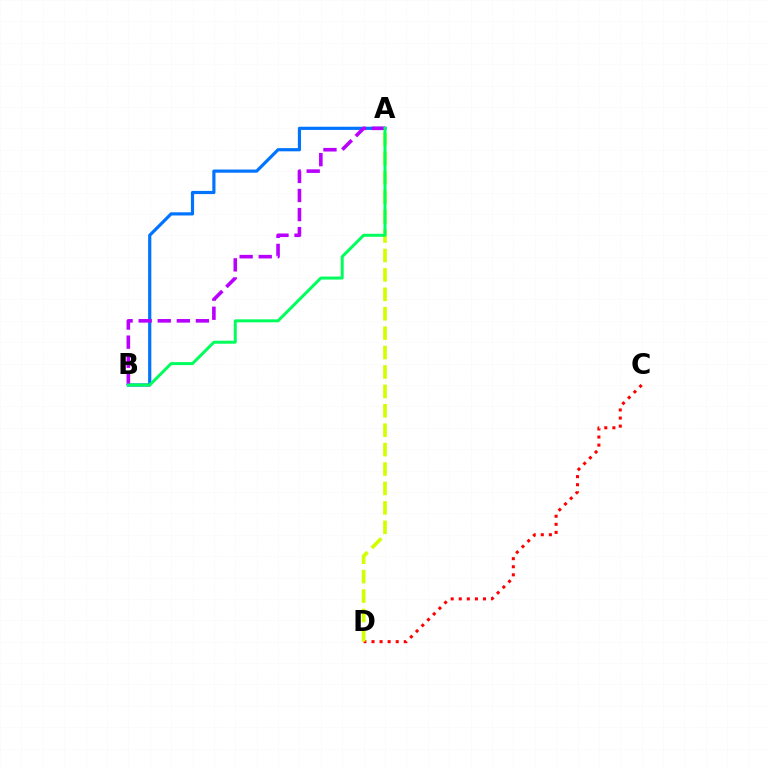{('C', 'D'): [{'color': '#ff0000', 'line_style': 'dotted', 'thickness': 2.19}], ('A', 'B'): [{'color': '#0074ff', 'line_style': 'solid', 'thickness': 2.29}, {'color': '#b900ff', 'line_style': 'dashed', 'thickness': 2.59}, {'color': '#00ff5c', 'line_style': 'solid', 'thickness': 2.15}], ('A', 'D'): [{'color': '#d1ff00', 'line_style': 'dashed', 'thickness': 2.64}]}